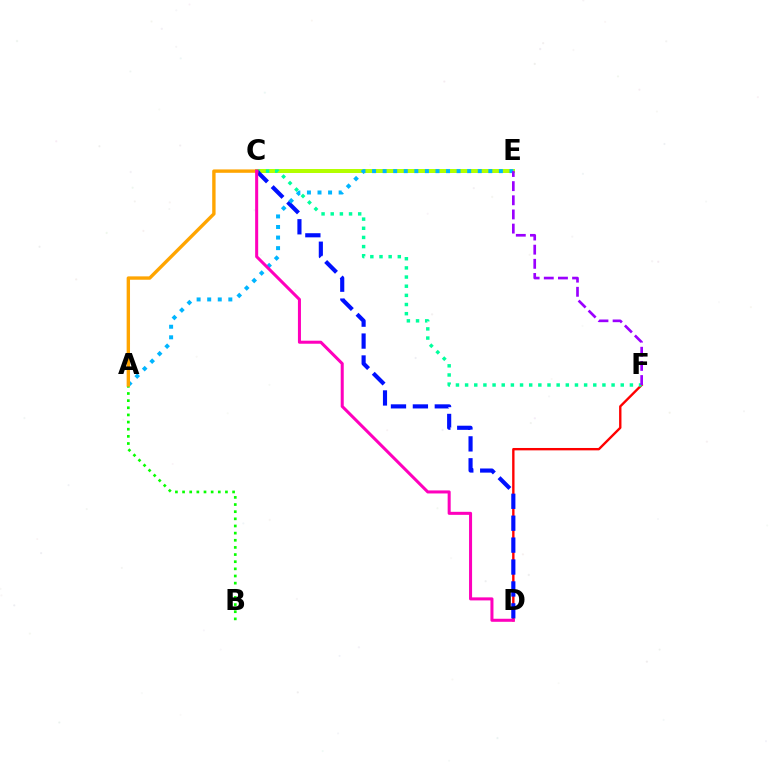{('C', 'E'): [{'color': '#b3ff00', 'line_style': 'solid', 'thickness': 2.87}], ('D', 'F'): [{'color': '#ff0000', 'line_style': 'solid', 'thickness': 1.71}], ('C', 'F'): [{'color': '#00ff9d', 'line_style': 'dotted', 'thickness': 2.49}], ('C', 'D'): [{'color': '#0010ff', 'line_style': 'dashed', 'thickness': 2.98}, {'color': '#ff00bd', 'line_style': 'solid', 'thickness': 2.19}], ('A', 'B'): [{'color': '#08ff00', 'line_style': 'dotted', 'thickness': 1.94}], ('A', 'E'): [{'color': '#00b5ff', 'line_style': 'dotted', 'thickness': 2.87}], ('A', 'C'): [{'color': '#ffa500', 'line_style': 'solid', 'thickness': 2.43}], ('E', 'F'): [{'color': '#9b00ff', 'line_style': 'dashed', 'thickness': 1.92}]}